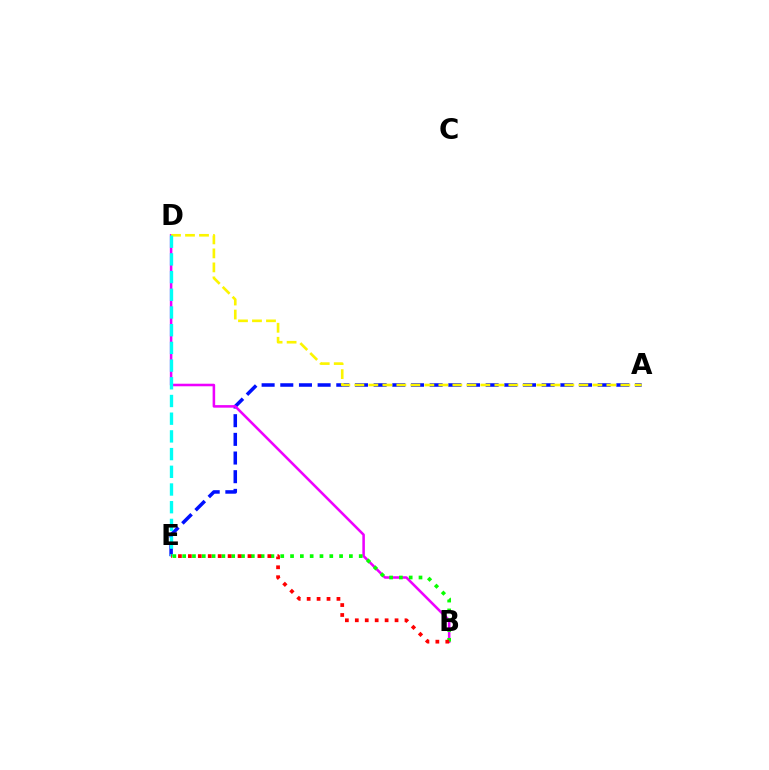{('A', 'E'): [{'color': '#0010ff', 'line_style': 'dashed', 'thickness': 2.54}], ('B', 'D'): [{'color': '#ee00ff', 'line_style': 'solid', 'thickness': 1.84}], ('A', 'D'): [{'color': '#fcf500', 'line_style': 'dashed', 'thickness': 1.9}], ('D', 'E'): [{'color': '#00fff6', 'line_style': 'dashed', 'thickness': 2.4}], ('B', 'E'): [{'color': '#08ff00', 'line_style': 'dotted', 'thickness': 2.66}, {'color': '#ff0000', 'line_style': 'dotted', 'thickness': 2.7}]}